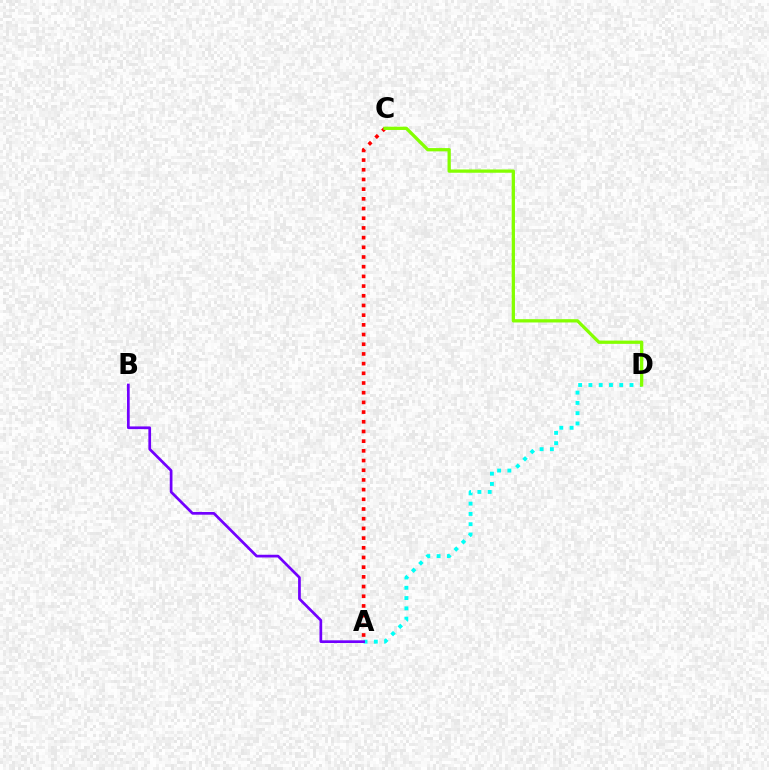{('A', 'C'): [{'color': '#ff0000', 'line_style': 'dotted', 'thickness': 2.63}], ('A', 'D'): [{'color': '#00fff6', 'line_style': 'dotted', 'thickness': 2.79}], ('C', 'D'): [{'color': '#84ff00', 'line_style': 'solid', 'thickness': 2.36}], ('A', 'B'): [{'color': '#7200ff', 'line_style': 'solid', 'thickness': 1.95}]}